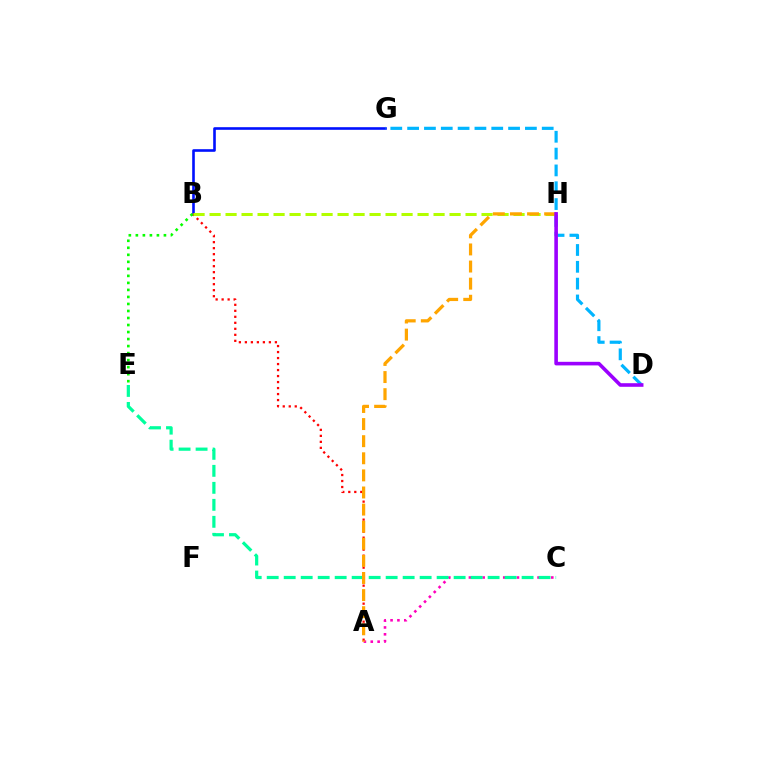{('A', 'C'): [{'color': '#ff00bd', 'line_style': 'dotted', 'thickness': 1.86}], ('B', 'G'): [{'color': '#0010ff', 'line_style': 'solid', 'thickness': 1.88}], ('A', 'B'): [{'color': '#ff0000', 'line_style': 'dotted', 'thickness': 1.63}], ('B', 'H'): [{'color': '#b3ff00', 'line_style': 'dashed', 'thickness': 2.17}], ('D', 'G'): [{'color': '#00b5ff', 'line_style': 'dashed', 'thickness': 2.29}], ('C', 'E'): [{'color': '#00ff9d', 'line_style': 'dashed', 'thickness': 2.31}], ('B', 'E'): [{'color': '#08ff00', 'line_style': 'dotted', 'thickness': 1.91}], ('A', 'H'): [{'color': '#ffa500', 'line_style': 'dashed', 'thickness': 2.32}], ('D', 'H'): [{'color': '#9b00ff', 'line_style': 'solid', 'thickness': 2.59}]}